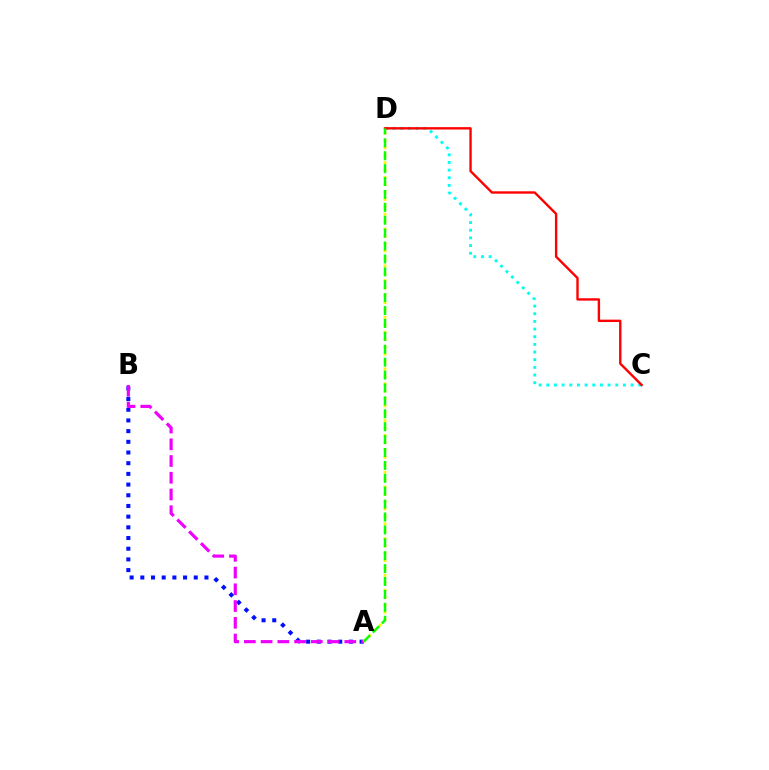{('A', 'B'): [{'color': '#0010ff', 'line_style': 'dotted', 'thickness': 2.9}, {'color': '#ee00ff', 'line_style': 'dashed', 'thickness': 2.27}], ('C', 'D'): [{'color': '#00fff6', 'line_style': 'dotted', 'thickness': 2.08}, {'color': '#ff0000', 'line_style': 'solid', 'thickness': 1.72}], ('A', 'D'): [{'color': '#fcf500', 'line_style': 'dotted', 'thickness': 2.0}, {'color': '#08ff00', 'line_style': 'dashed', 'thickness': 1.75}]}